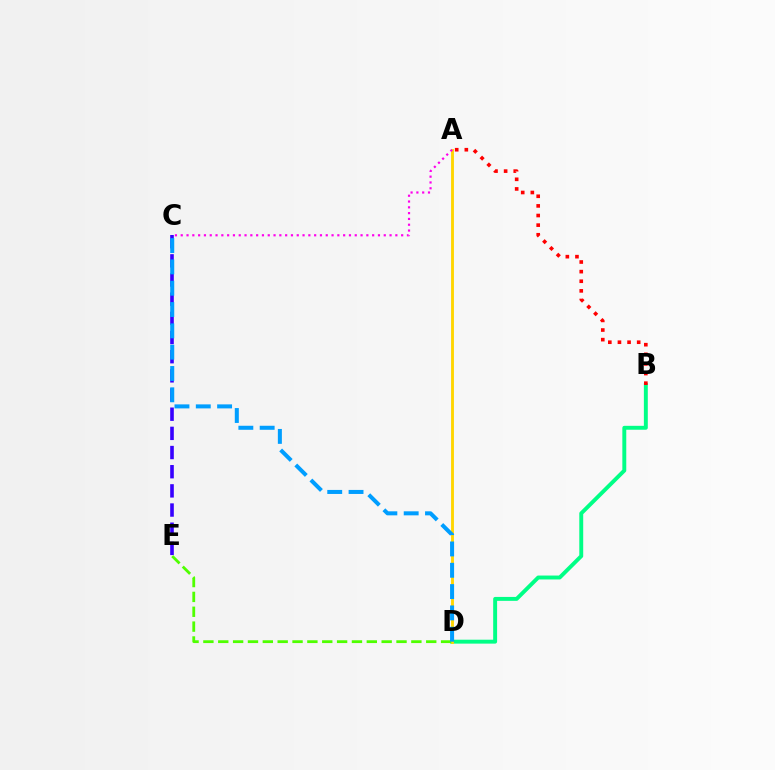{('C', 'E'): [{'color': '#3700ff', 'line_style': 'dashed', 'thickness': 2.6}], ('B', 'D'): [{'color': '#00ff86', 'line_style': 'solid', 'thickness': 2.82}], ('A', 'D'): [{'color': '#ffd500', 'line_style': 'solid', 'thickness': 2.07}], ('D', 'E'): [{'color': '#4fff00', 'line_style': 'dashed', 'thickness': 2.02}], ('A', 'B'): [{'color': '#ff0000', 'line_style': 'dotted', 'thickness': 2.61}], ('A', 'C'): [{'color': '#ff00ed', 'line_style': 'dotted', 'thickness': 1.58}], ('C', 'D'): [{'color': '#009eff', 'line_style': 'dashed', 'thickness': 2.9}]}